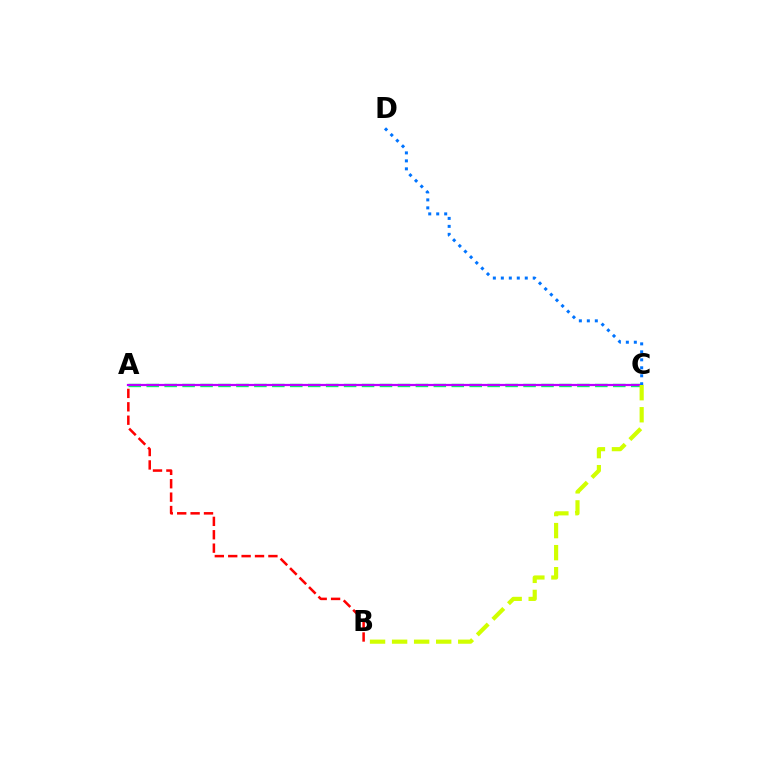{('A', 'C'): [{'color': '#00ff5c', 'line_style': 'dashed', 'thickness': 2.44}, {'color': '#b900ff', 'line_style': 'solid', 'thickness': 1.59}], ('A', 'B'): [{'color': '#ff0000', 'line_style': 'dashed', 'thickness': 1.82}], ('C', 'D'): [{'color': '#0074ff', 'line_style': 'dotted', 'thickness': 2.17}], ('B', 'C'): [{'color': '#d1ff00', 'line_style': 'dashed', 'thickness': 2.99}]}